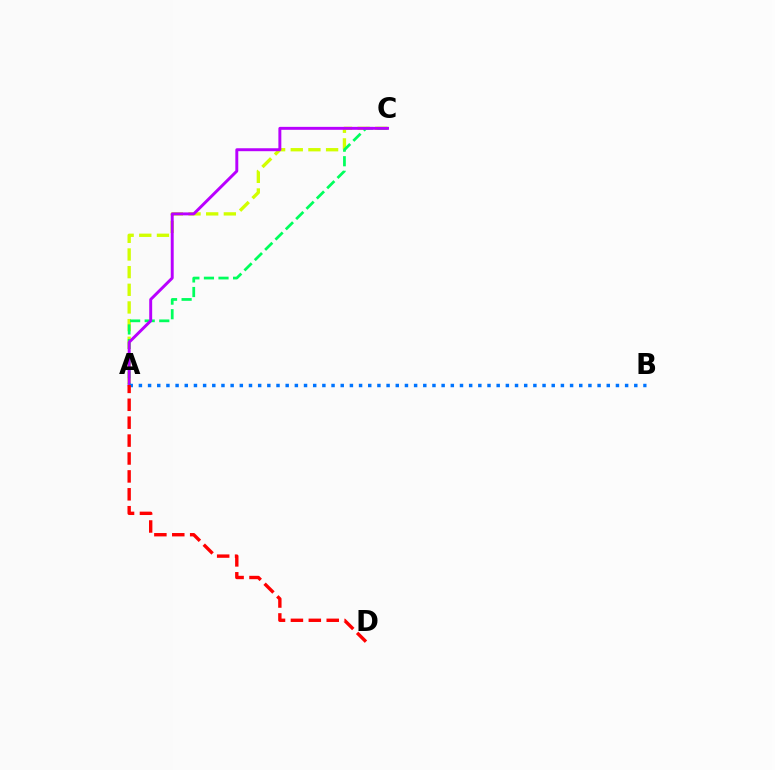{('A', 'C'): [{'color': '#d1ff00', 'line_style': 'dashed', 'thickness': 2.4}, {'color': '#00ff5c', 'line_style': 'dashed', 'thickness': 1.98}, {'color': '#b900ff', 'line_style': 'solid', 'thickness': 2.12}], ('A', 'B'): [{'color': '#0074ff', 'line_style': 'dotted', 'thickness': 2.49}], ('A', 'D'): [{'color': '#ff0000', 'line_style': 'dashed', 'thickness': 2.43}]}